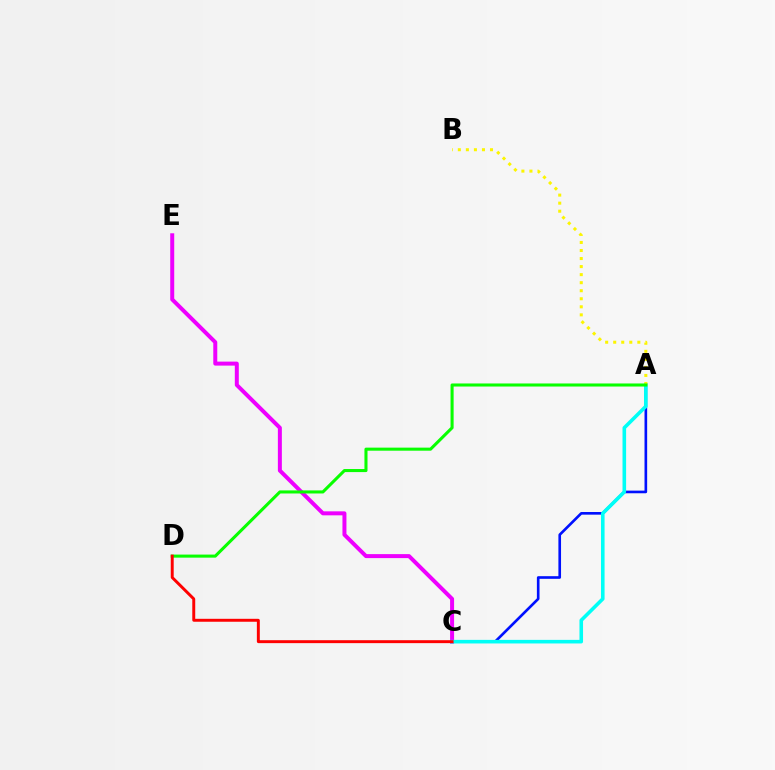{('C', 'E'): [{'color': '#ee00ff', 'line_style': 'solid', 'thickness': 2.87}], ('A', 'C'): [{'color': '#0010ff', 'line_style': 'solid', 'thickness': 1.9}, {'color': '#00fff6', 'line_style': 'solid', 'thickness': 2.58}], ('A', 'B'): [{'color': '#fcf500', 'line_style': 'dotted', 'thickness': 2.19}], ('A', 'D'): [{'color': '#08ff00', 'line_style': 'solid', 'thickness': 2.21}], ('C', 'D'): [{'color': '#ff0000', 'line_style': 'solid', 'thickness': 2.12}]}